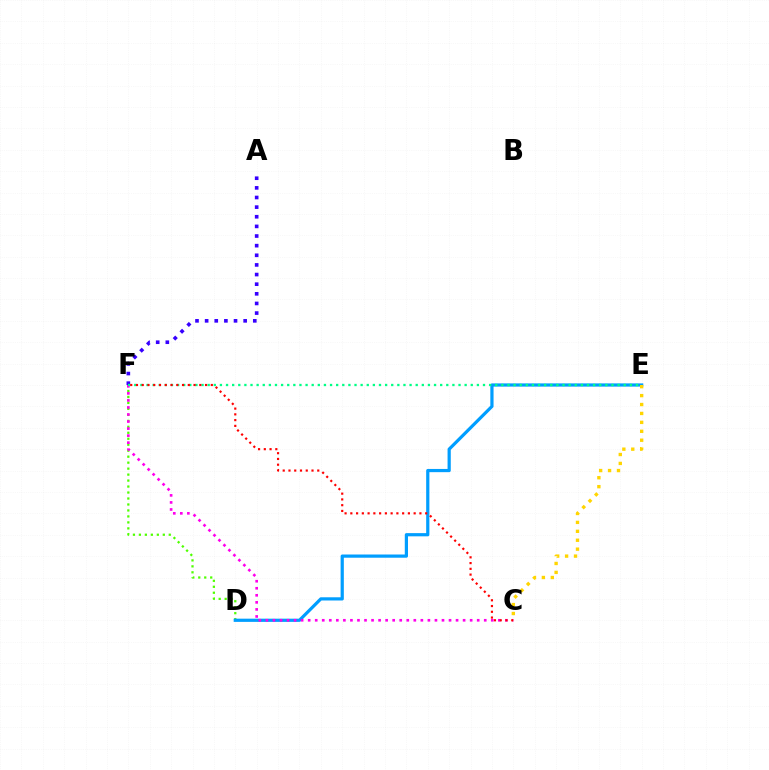{('D', 'F'): [{'color': '#4fff00', 'line_style': 'dotted', 'thickness': 1.62}], ('A', 'F'): [{'color': '#3700ff', 'line_style': 'dotted', 'thickness': 2.62}], ('D', 'E'): [{'color': '#009eff', 'line_style': 'solid', 'thickness': 2.31}], ('C', 'F'): [{'color': '#ff00ed', 'line_style': 'dotted', 'thickness': 1.91}, {'color': '#ff0000', 'line_style': 'dotted', 'thickness': 1.56}], ('E', 'F'): [{'color': '#00ff86', 'line_style': 'dotted', 'thickness': 1.66}], ('C', 'E'): [{'color': '#ffd500', 'line_style': 'dotted', 'thickness': 2.42}]}